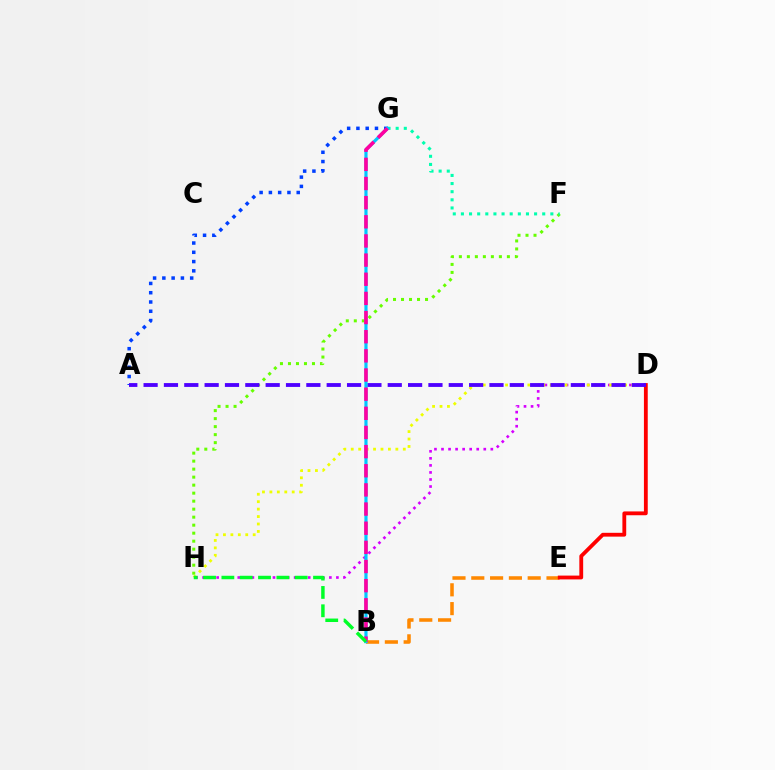{('B', 'E'): [{'color': '#ff8800', 'line_style': 'dashed', 'thickness': 2.55}], ('D', 'H'): [{'color': '#d600ff', 'line_style': 'dotted', 'thickness': 1.91}, {'color': '#eeff00', 'line_style': 'dotted', 'thickness': 2.02}], ('D', 'E'): [{'color': '#ff0000', 'line_style': 'solid', 'thickness': 2.75}], ('F', 'H'): [{'color': '#66ff00', 'line_style': 'dotted', 'thickness': 2.17}], ('A', 'G'): [{'color': '#003fff', 'line_style': 'dotted', 'thickness': 2.52}], ('A', 'D'): [{'color': '#4f00ff', 'line_style': 'dashed', 'thickness': 2.76}], ('F', 'G'): [{'color': '#00ffaf', 'line_style': 'dotted', 'thickness': 2.21}], ('B', 'G'): [{'color': '#00c7ff', 'line_style': 'solid', 'thickness': 2.28}, {'color': '#ff00a0', 'line_style': 'dashed', 'thickness': 2.6}], ('B', 'H'): [{'color': '#00ff27', 'line_style': 'dashed', 'thickness': 2.49}]}